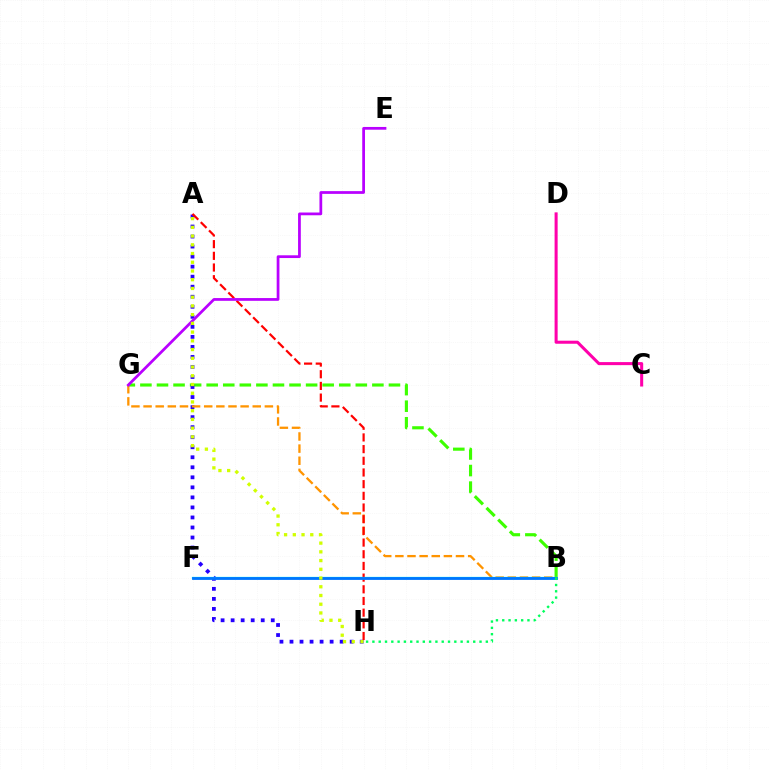{('B', 'G'): [{'color': '#3dff00', 'line_style': 'dashed', 'thickness': 2.25}, {'color': '#ff9400', 'line_style': 'dashed', 'thickness': 1.65}], ('A', 'H'): [{'color': '#2500ff', 'line_style': 'dotted', 'thickness': 2.73}, {'color': '#ff0000', 'line_style': 'dashed', 'thickness': 1.59}, {'color': '#d1ff00', 'line_style': 'dotted', 'thickness': 2.37}], ('B', 'F'): [{'color': '#00fff6', 'line_style': 'solid', 'thickness': 1.64}, {'color': '#0074ff', 'line_style': 'solid', 'thickness': 2.02}], ('E', 'G'): [{'color': '#b900ff', 'line_style': 'solid', 'thickness': 1.98}], ('C', 'D'): [{'color': '#ff00ac', 'line_style': 'solid', 'thickness': 2.19}], ('B', 'H'): [{'color': '#00ff5c', 'line_style': 'dotted', 'thickness': 1.71}]}